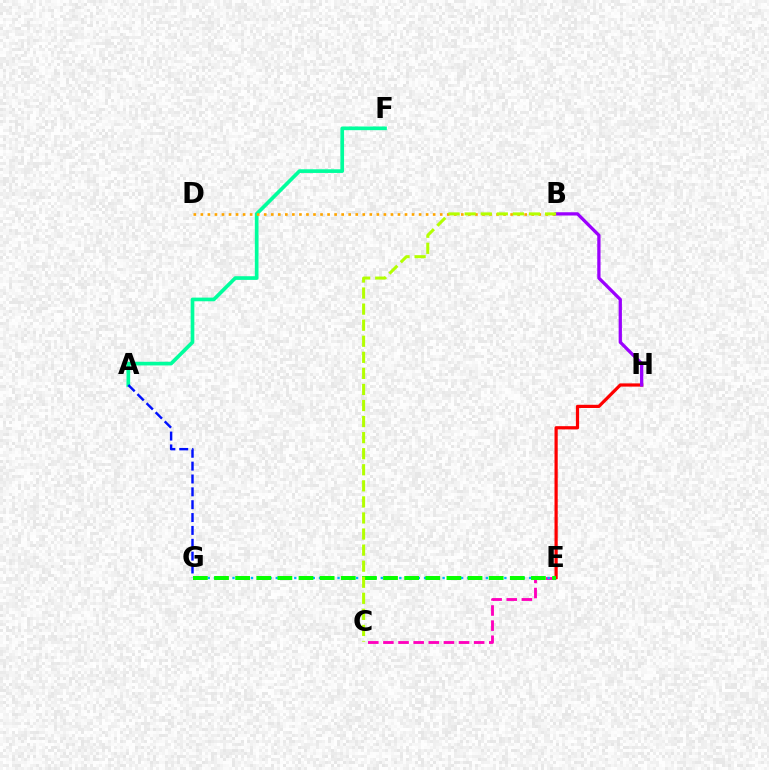{('A', 'F'): [{'color': '#00ff9d', 'line_style': 'solid', 'thickness': 2.64}], ('C', 'E'): [{'color': '#ff00bd', 'line_style': 'dashed', 'thickness': 2.05}], ('E', 'G'): [{'color': '#00b5ff', 'line_style': 'dotted', 'thickness': 1.68}, {'color': '#08ff00', 'line_style': 'dashed', 'thickness': 2.87}], ('E', 'H'): [{'color': '#ff0000', 'line_style': 'solid', 'thickness': 2.31}], ('A', 'G'): [{'color': '#0010ff', 'line_style': 'dashed', 'thickness': 1.75}], ('B', 'D'): [{'color': '#ffa500', 'line_style': 'dotted', 'thickness': 1.91}], ('B', 'H'): [{'color': '#9b00ff', 'line_style': 'solid', 'thickness': 2.36}], ('B', 'C'): [{'color': '#b3ff00', 'line_style': 'dashed', 'thickness': 2.18}]}